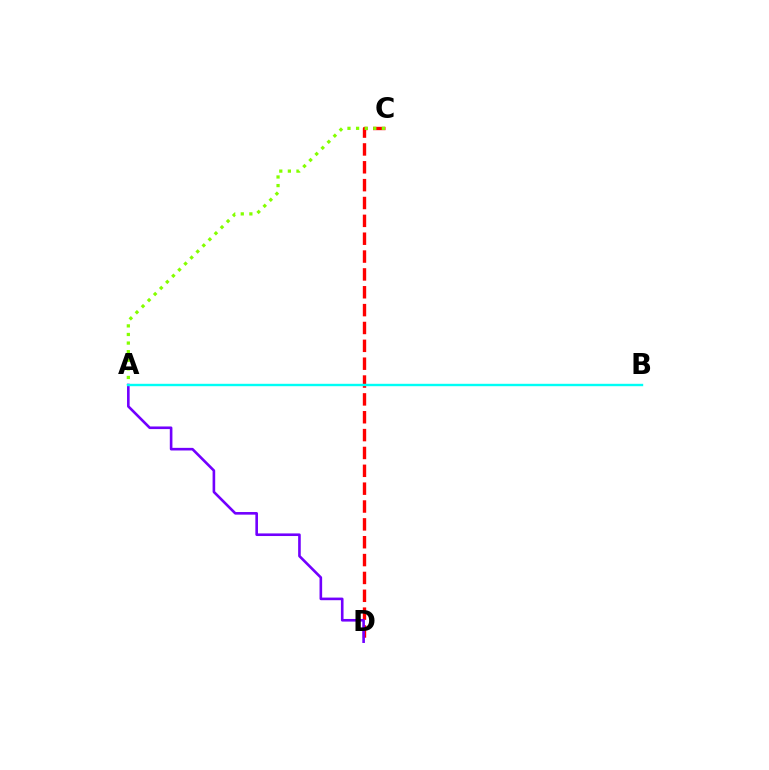{('C', 'D'): [{'color': '#ff0000', 'line_style': 'dashed', 'thickness': 2.43}], ('A', 'C'): [{'color': '#84ff00', 'line_style': 'dotted', 'thickness': 2.34}], ('A', 'D'): [{'color': '#7200ff', 'line_style': 'solid', 'thickness': 1.88}], ('A', 'B'): [{'color': '#00fff6', 'line_style': 'solid', 'thickness': 1.73}]}